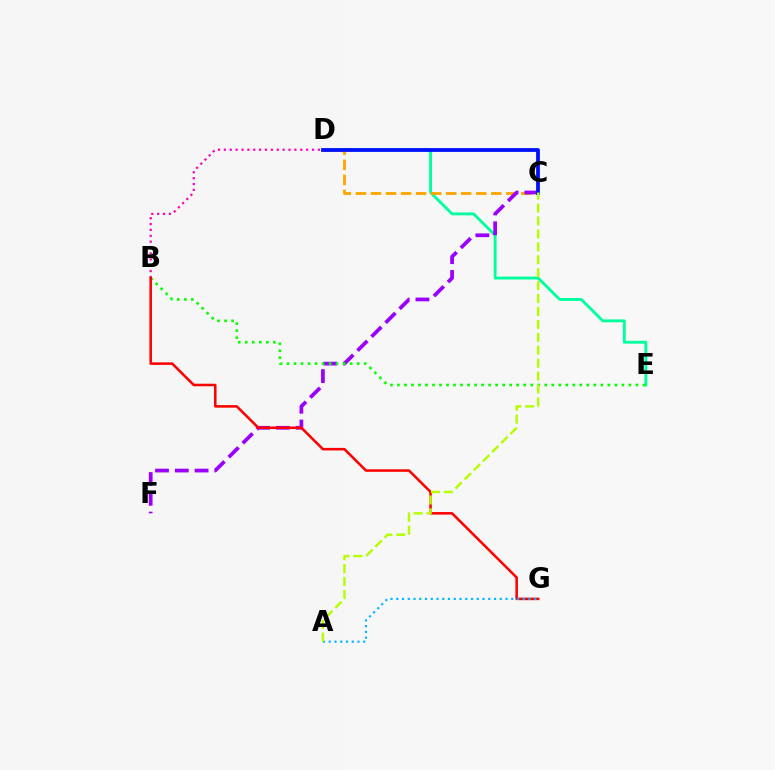{('D', 'E'): [{'color': '#00ff9d', 'line_style': 'solid', 'thickness': 2.07}], ('B', 'D'): [{'color': '#ff00bd', 'line_style': 'dotted', 'thickness': 1.6}], ('C', 'D'): [{'color': '#ffa500', 'line_style': 'dashed', 'thickness': 2.04}, {'color': '#0010ff', 'line_style': 'solid', 'thickness': 2.72}], ('C', 'F'): [{'color': '#9b00ff', 'line_style': 'dashed', 'thickness': 2.69}], ('B', 'E'): [{'color': '#08ff00', 'line_style': 'dotted', 'thickness': 1.91}], ('B', 'G'): [{'color': '#ff0000', 'line_style': 'solid', 'thickness': 1.83}], ('A', 'G'): [{'color': '#00b5ff', 'line_style': 'dotted', 'thickness': 1.56}], ('A', 'C'): [{'color': '#b3ff00', 'line_style': 'dashed', 'thickness': 1.76}]}